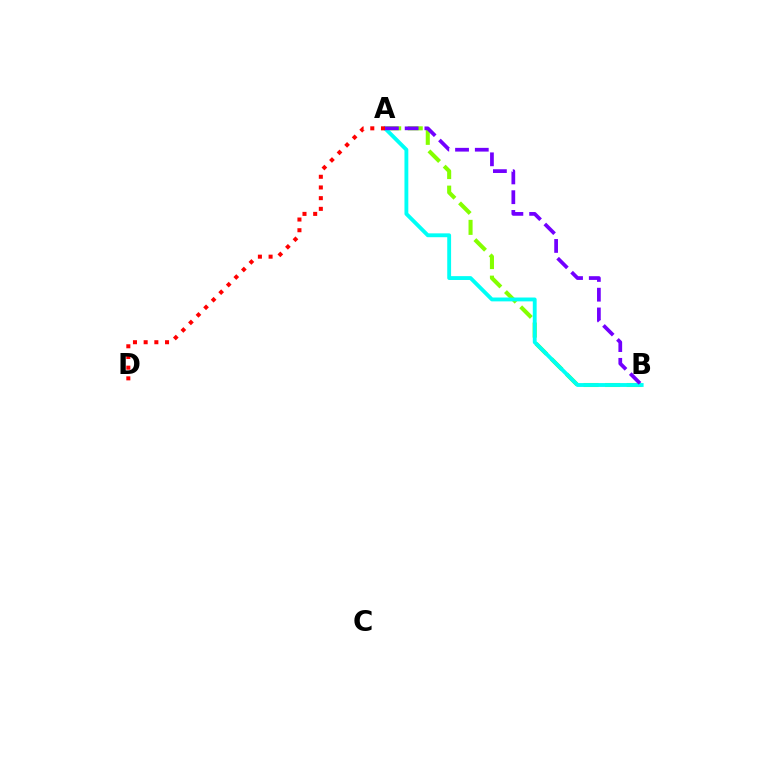{('A', 'B'): [{'color': '#84ff00', 'line_style': 'dashed', 'thickness': 2.93}, {'color': '#00fff6', 'line_style': 'solid', 'thickness': 2.78}, {'color': '#7200ff', 'line_style': 'dashed', 'thickness': 2.68}], ('A', 'D'): [{'color': '#ff0000', 'line_style': 'dotted', 'thickness': 2.9}]}